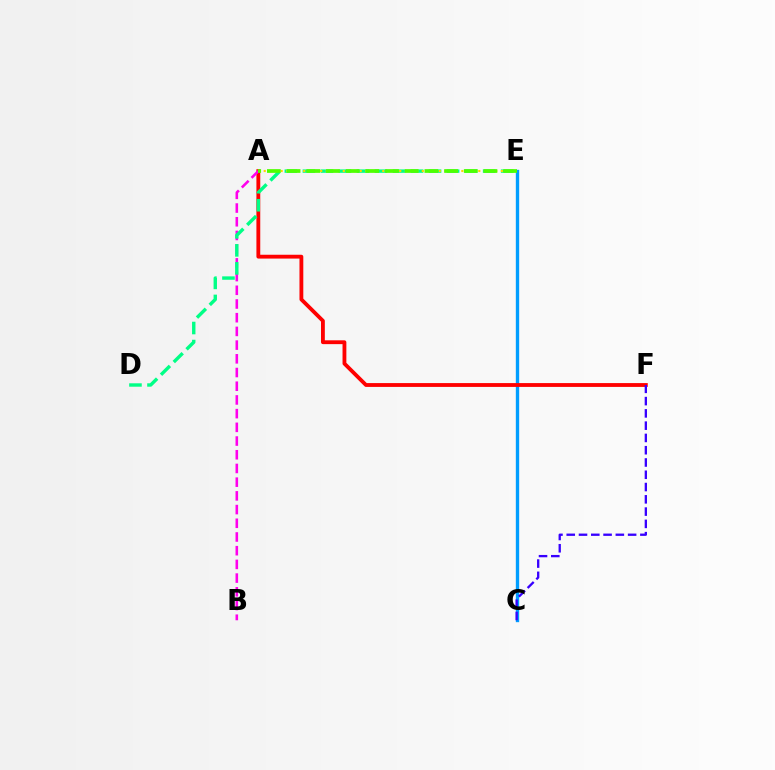{('C', 'E'): [{'color': '#009eff', 'line_style': 'solid', 'thickness': 2.41}], ('A', 'F'): [{'color': '#ff0000', 'line_style': 'solid', 'thickness': 2.76}], ('A', 'B'): [{'color': '#ff00ed', 'line_style': 'dashed', 'thickness': 1.86}], ('D', 'E'): [{'color': '#00ff86', 'line_style': 'dashed', 'thickness': 2.45}], ('A', 'E'): [{'color': '#ffd500', 'line_style': 'dotted', 'thickness': 1.53}, {'color': '#4fff00', 'line_style': 'dashed', 'thickness': 2.67}], ('C', 'F'): [{'color': '#3700ff', 'line_style': 'dashed', 'thickness': 1.67}]}